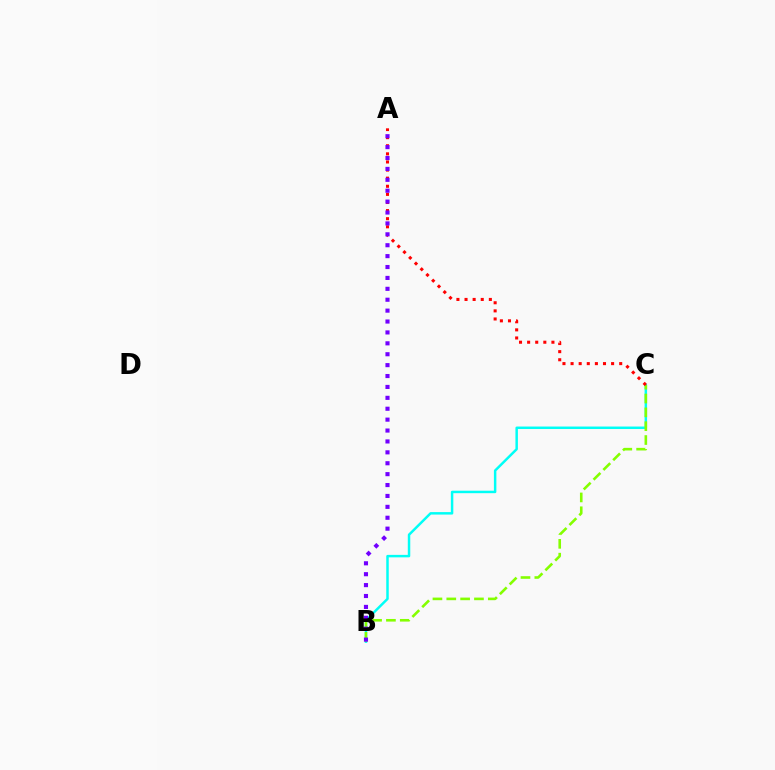{('B', 'C'): [{'color': '#00fff6', 'line_style': 'solid', 'thickness': 1.78}, {'color': '#84ff00', 'line_style': 'dashed', 'thickness': 1.88}], ('A', 'C'): [{'color': '#ff0000', 'line_style': 'dotted', 'thickness': 2.2}], ('A', 'B'): [{'color': '#7200ff', 'line_style': 'dotted', 'thickness': 2.96}]}